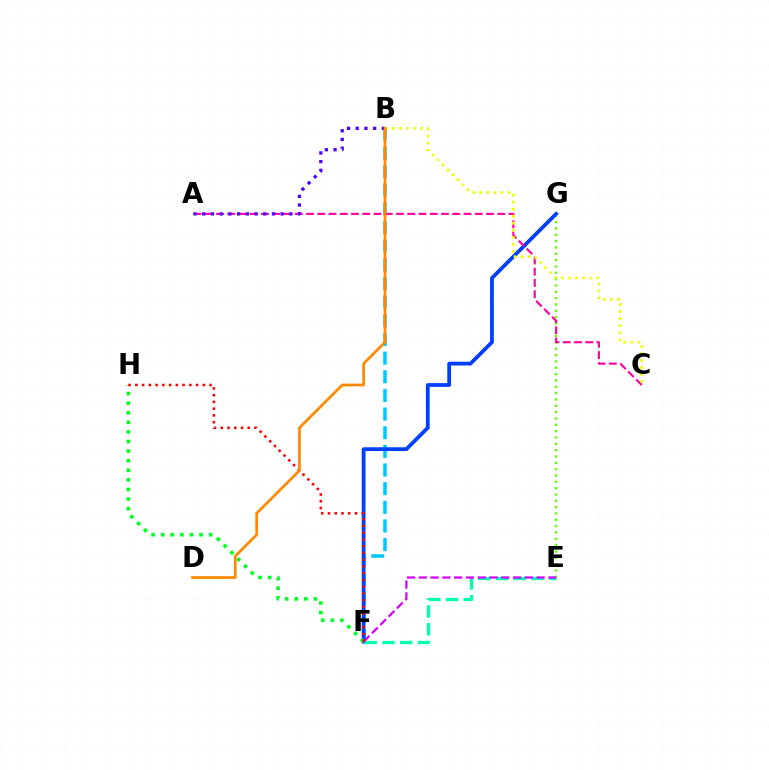{('E', 'G'): [{'color': '#66ff00', 'line_style': 'dotted', 'thickness': 1.72}], ('B', 'F'): [{'color': '#00c7ff', 'line_style': 'dashed', 'thickness': 2.53}], ('F', 'G'): [{'color': '#003fff', 'line_style': 'solid', 'thickness': 2.71}], ('A', 'C'): [{'color': '#ff00a0', 'line_style': 'dashed', 'thickness': 1.53}], ('E', 'F'): [{'color': '#00ffaf', 'line_style': 'dashed', 'thickness': 2.41}, {'color': '#d600ff', 'line_style': 'dashed', 'thickness': 1.6}], ('A', 'B'): [{'color': '#4f00ff', 'line_style': 'dotted', 'thickness': 2.37}], ('B', 'C'): [{'color': '#eeff00', 'line_style': 'dotted', 'thickness': 1.91}], ('F', 'H'): [{'color': '#00ff27', 'line_style': 'dotted', 'thickness': 2.6}, {'color': '#ff0000', 'line_style': 'dotted', 'thickness': 1.83}], ('B', 'D'): [{'color': '#ff8800', 'line_style': 'solid', 'thickness': 1.94}]}